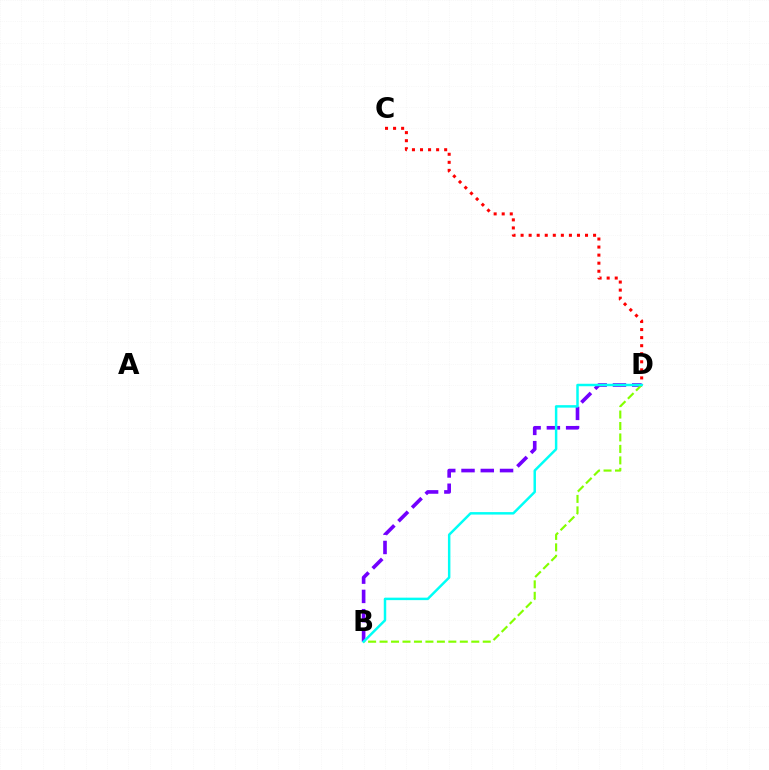{('C', 'D'): [{'color': '#ff0000', 'line_style': 'dotted', 'thickness': 2.19}], ('B', 'D'): [{'color': '#7200ff', 'line_style': 'dashed', 'thickness': 2.62}, {'color': '#84ff00', 'line_style': 'dashed', 'thickness': 1.56}, {'color': '#00fff6', 'line_style': 'solid', 'thickness': 1.78}]}